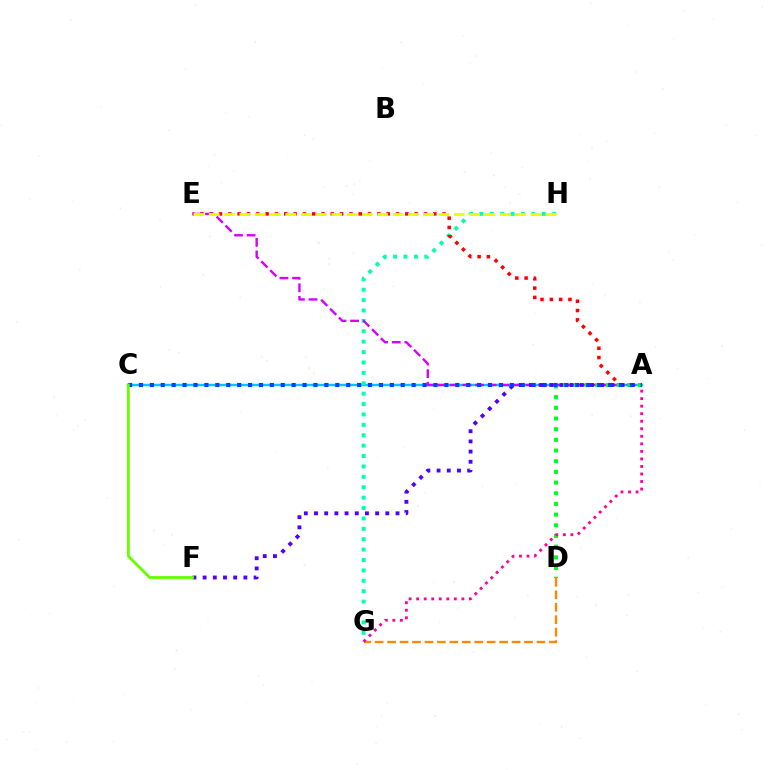{('A', 'C'): [{'color': '#00c7ff', 'line_style': 'solid', 'thickness': 1.75}, {'color': '#003fff', 'line_style': 'dotted', 'thickness': 2.96}], ('G', 'H'): [{'color': '#00ffaf', 'line_style': 'dotted', 'thickness': 2.82}], ('A', 'E'): [{'color': '#ff0000', 'line_style': 'dotted', 'thickness': 2.53}, {'color': '#d600ff', 'line_style': 'dashed', 'thickness': 1.71}], ('A', 'F'): [{'color': '#4f00ff', 'line_style': 'dotted', 'thickness': 2.77}], ('E', 'H'): [{'color': '#eeff00', 'line_style': 'dashed', 'thickness': 2.08}], ('D', 'G'): [{'color': '#ff8800', 'line_style': 'dashed', 'thickness': 1.69}], ('A', 'D'): [{'color': '#00ff27', 'line_style': 'dotted', 'thickness': 2.9}], ('C', 'F'): [{'color': '#66ff00', 'line_style': 'solid', 'thickness': 2.03}], ('A', 'G'): [{'color': '#ff00a0', 'line_style': 'dotted', 'thickness': 2.05}]}